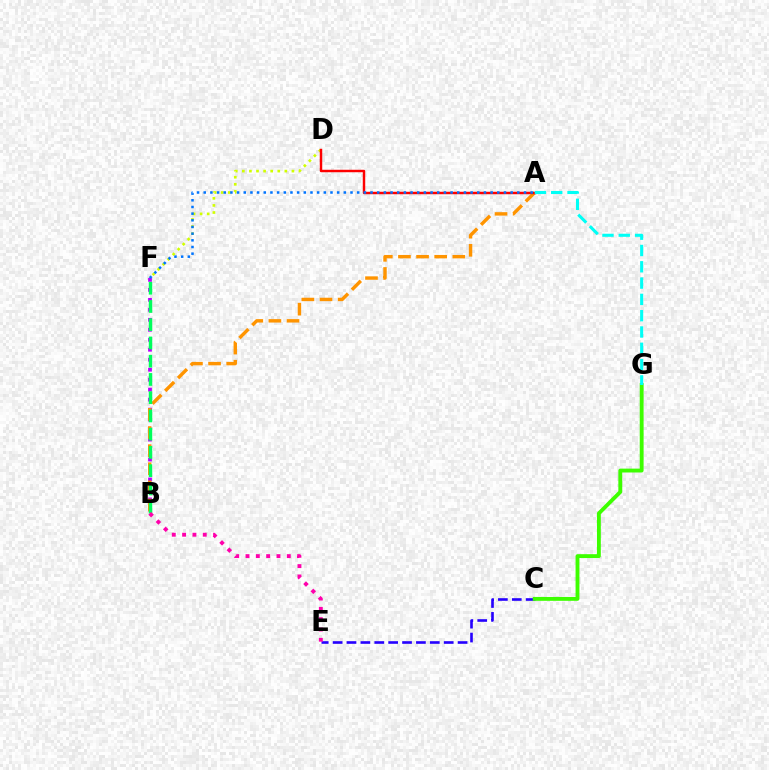{('C', 'E'): [{'color': '#2500ff', 'line_style': 'dashed', 'thickness': 1.89}], ('B', 'F'): [{'color': '#b900ff', 'line_style': 'dotted', 'thickness': 2.71}, {'color': '#00ff5c', 'line_style': 'dashed', 'thickness': 2.48}], ('C', 'G'): [{'color': '#3dff00', 'line_style': 'solid', 'thickness': 2.78}], ('D', 'F'): [{'color': '#d1ff00', 'line_style': 'dotted', 'thickness': 1.92}], ('A', 'B'): [{'color': '#ff9400', 'line_style': 'dashed', 'thickness': 2.46}], ('A', 'D'): [{'color': '#ff0000', 'line_style': 'solid', 'thickness': 1.77}], ('B', 'E'): [{'color': '#ff00ac', 'line_style': 'dotted', 'thickness': 2.8}], ('A', 'F'): [{'color': '#0074ff', 'line_style': 'dotted', 'thickness': 1.81}], ('A', 'G'): [{'color': '#00fff6', 'line_style': 'dashed', 'thickness': 2.21}]}